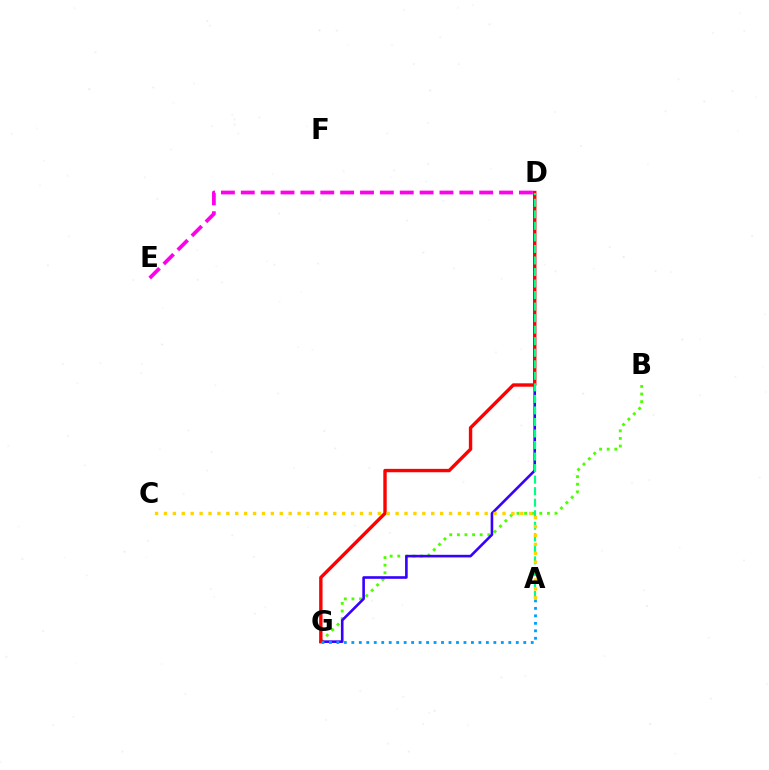{('B', 'G'): [{'color': '#4fff00', 'line_style': 'dotted', 'thickness': 2.07}], ('D', 'G'): [{'color': '#3700ff', 'line_style': 'solid', 'thickness': 1.88}, {'color': '#ff0000', 'line_style': 'solid', 'thickness': 2.44}], ('A', 'D'): [{'color': '#00ff86', 'line_style': 'dashed', 'thickness': 1.57}], ('D', 'E'): [{'color': '#ff00ed', 'line_style': 'dashed', 'thickness': 2.7}], ('A', 'G'): [{'color': '#009eff', 'line_style': 'dotted', 'thickness': 2.03}], ('A', 'C'): [{'color': '#ffd500', 'line_style': 'dotted', 'thickness': 2.42}]}